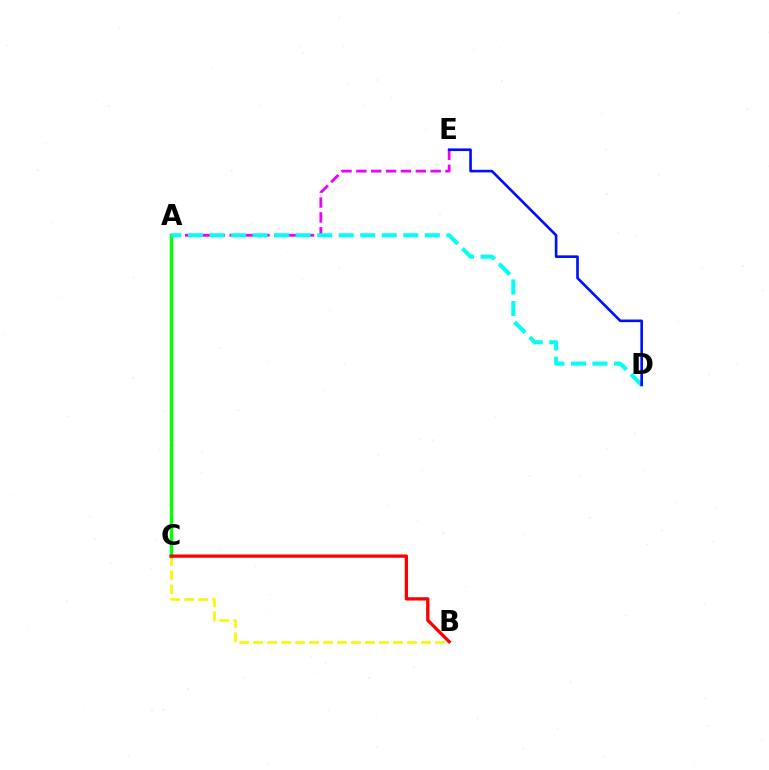{('A', 'E'): [{'color': '#ee00ff', 'line_style': 'dashed', 'thickness': 2.02}], ('B', 'C'): [{'color': '#fcf500', 'line_style': 'dashed', 'thickness': 1.9}, {'color': '#ff0000', 'line_style': 'solid', 'thickness': 2.37}], ('A', 'C'): [{'color': '#08ff00', 'line_style': 'solid', 'thickness': 2.5}], ('A', 'D'): [{'color': '#00fff6', 'line_style': 'dashed', 'thickness': 2.92}], ('D', 'E'): [{'color': '#0010ff', 'line_style': 'solid', 'thickness': 1.9}]}